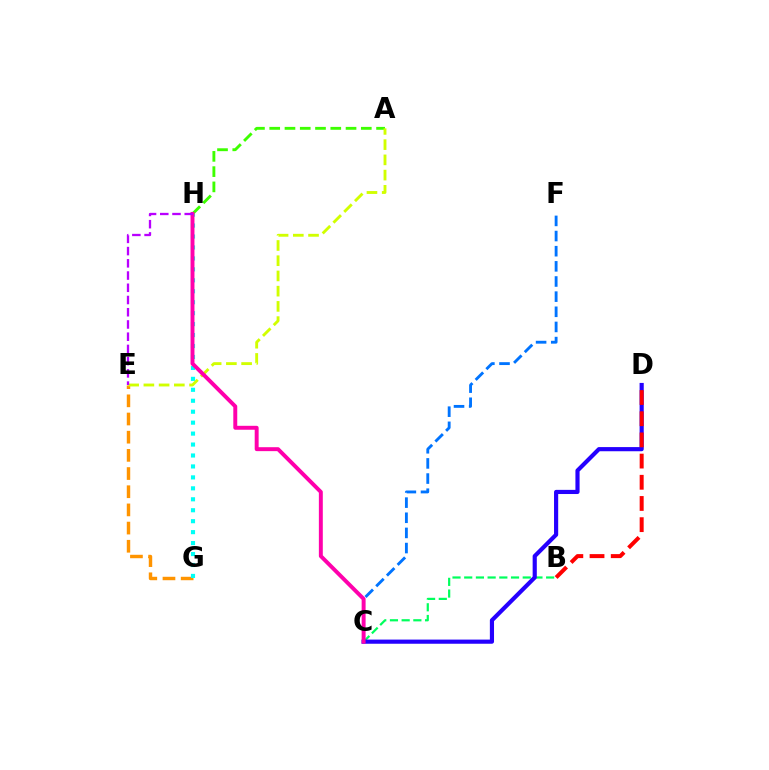{('C', 'F'): [{'color': '#0074ff', 'line_style': 'dashed', 'thickness': 2.06}], ('B', 'C'): [{'color': '#00ff5c', 'line_style': 'dashed', 'thickness': 1.59}], ('C', 'D'): [{'color': '#2500ff', 'line_style': 'solid', 'thickness': 2.99}], ('E', 'G'): [{'color': '#ff9400', 'line_style': 'dashed', 'thickness': 2.47}], ('G', 'H'): [{'color': '#00fff6', 'line_style': 'dotted', 'thickness': 2.97}], ('A', 'H'): [{'color': '#3dff00', 'line_style': 'dashed', 'thickness': 2.07}], ('A', 'E'): [{'color': '#d1ff00', 'line_style': 'dashed', 'thickness': 2.07}], ('C', 'H'): [{'color': '#ff00ac', 'line_style': 'solid', 'thickness': 2.83}], ('B', 'D'): [{'color': '#ff0000', 'line_style': 'dashed', 'thickness': 2.88}], ('E', 'H'): [{'color': '#b900ff', 'line_style': 'dashed', 'thickness': 1.66}]}